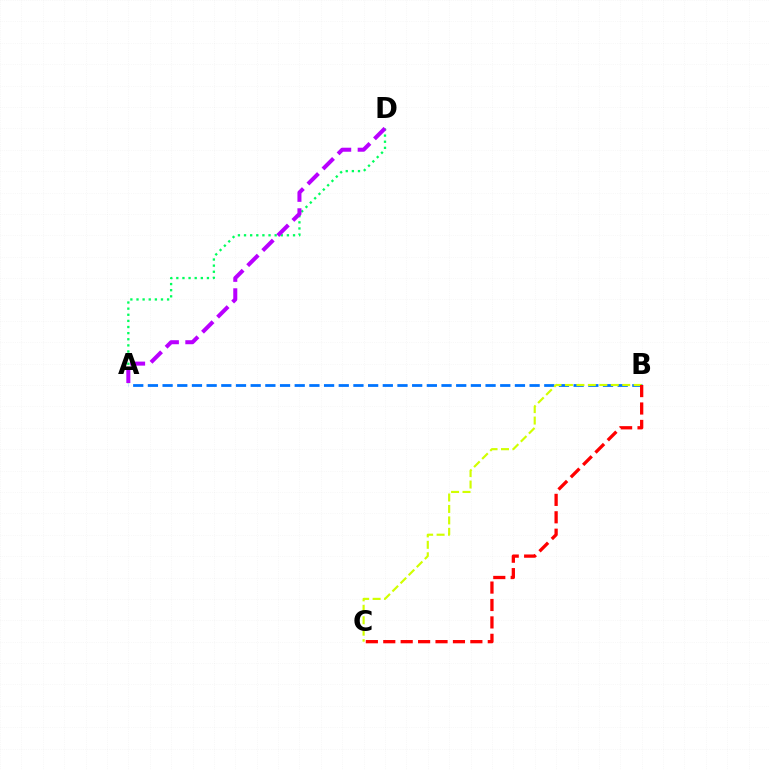{('A', 'D'): [{'color': '#00ff5c', 'line_style': 'dotted', 'thickness': 1.66}, {'color': '#b900ff', 'line_style': 'dashed', 'thickness': 2.9}], ('A', 'B'): [{'color': '#0074ff', 'line_style': 'dashed', 'thickness': 1.99}], ('B', 'C'): [{'color': '#d1ff00', 'line_style': 'dashed', 'thickness': 1.56}, {'color': '#ff0000', 'line_style': 'dashed', 'thickness': 2.37}]}